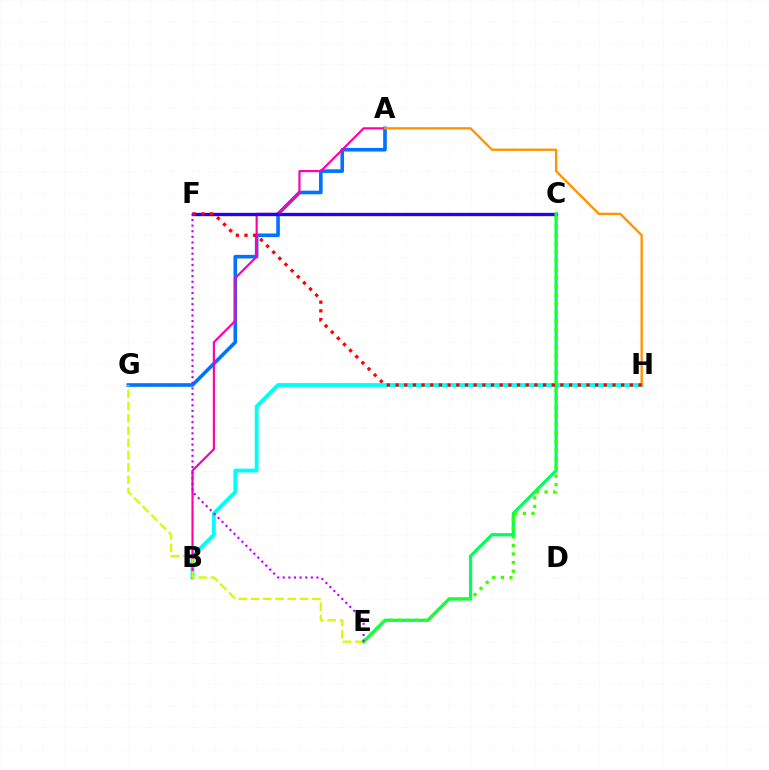{('B', 'H'): [{'color': '#00fff6', 'line_style': 'solid', 'thickness': 2.76}], ('A', 'G'): [{'color': '#0074ff', 'line_style': 'solid', 'thickness': 2.61}], ('A', 'B'): [{'color': '#ff00ac', 'line_style': 'solid', 'thickness': 1.56}], ('C', 'F'): [{'color': '#2500ff', 'line_style': 'solid', 'thickness': 2.39}], ('E', 'G'): [{'color': '#d1ff00', 'line_style': 'dashed', 'thickness': 1.66}], ('A', 'H'): [{'color': '#ff9400', 'line_style': 'solid', 'thickness': 1.68}], ('C', 'E'): [{'color': '#00ff5c', 'line_style': 'solid', 'thickness': 2.33}, {'color': '#3dff00', 'line_style': 'dotted', 'thickness': 2.34}], ('F', 'H'): [{'color': '#ff0000', 'line_style': 'dotted', 'thickness': 2.36}], ('E', 'F'): [{'color': '#b900ff', 'line_style': 'dotted', 'thickness': 1.53}]}